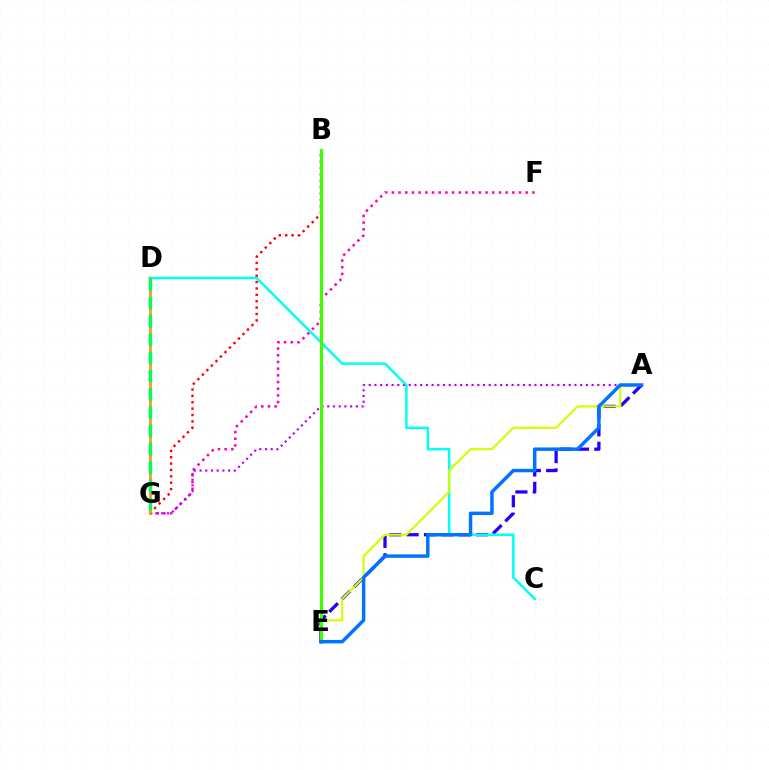{('F', 'G'): [{'color': '#ff00ac', 'line_style': 'dotted', 'thickness': 1.82}], ('A', 'G'): [{'color': '#b900ff', 'line_style': 'dotted', 'thickness': 1.55}], ('A', 'E'): [{'color': '#2500ff', 'line_style': 'dashed', 'thickness': 2.36}, {'color': '#d1ff00', 'line_style': 'solid', 'thickness': 1.54}, {'color': '#0074ff', 'line_style': 'solid', 'thickness': 2.49}], ('C', 'D'): [{'color': '#00fff6', 'line_style': 'solid', 'thickness': 1.79}], ('B', 'G'): [{'color': '#ff0000', 'line_style': 'dotted', 'thickness': 1.73}], ('D', 'G'): [{'color': '#ff9400', 'line_style': 'solid', 'thickness': 1.89}, {'color': '#00ff5c', 'line_style': 'dashed', 'thickness': 2.48}], ('B', 'E'): [{'color': '#3dff00', 'line_style': 'solid', 'thickness': 2.24}]}